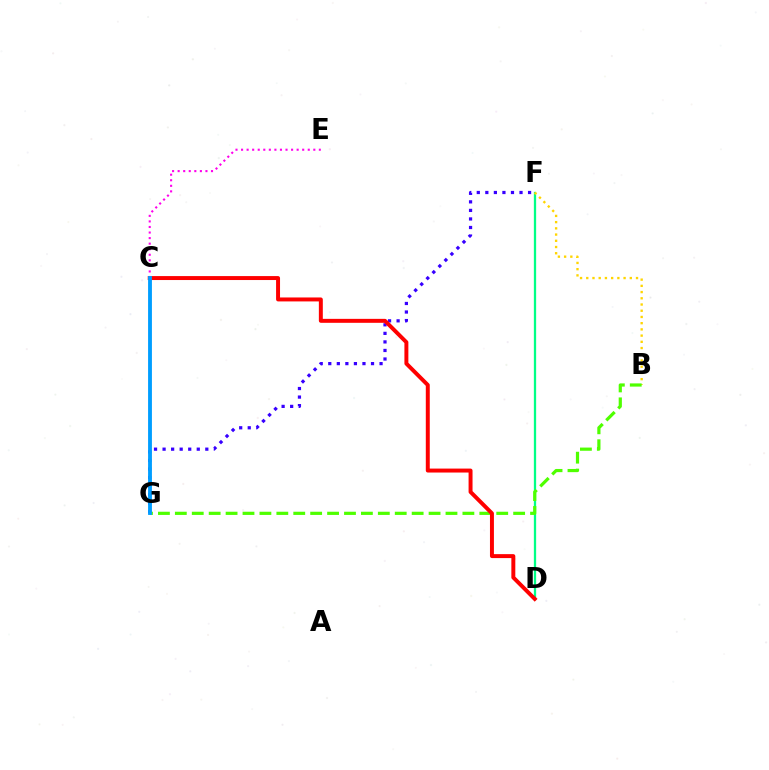{('D', 'F'): [{'color': '#00ff86', 'line_style': 'solid', 'thickness': 1.64}], ('F', 'G'): [{'color': '#3700ff', 'line_style': 'dotted', 'thickness': 2.32}], ('B', 'F'): [{'color': '#ffd500', 'line_style': 'dotted', 'thickness': 1.69}], ('B', 'G'): [{'color': '#4fff00', 'line_style': 'dashed', 'thickness': 2.3}], ('C', 'D'): [{'color': '#ff0000', 'line_style': 'solid', 'thickness': 2.85}], ('C', 'E'): [{'color': '#ff00ed', 'line_style': 'dotted', 'thickness': 1.51}], ('C', 'G'): [{'color': '#009eff', 'line_style': 'solid', 'thickness': 2.77}]}